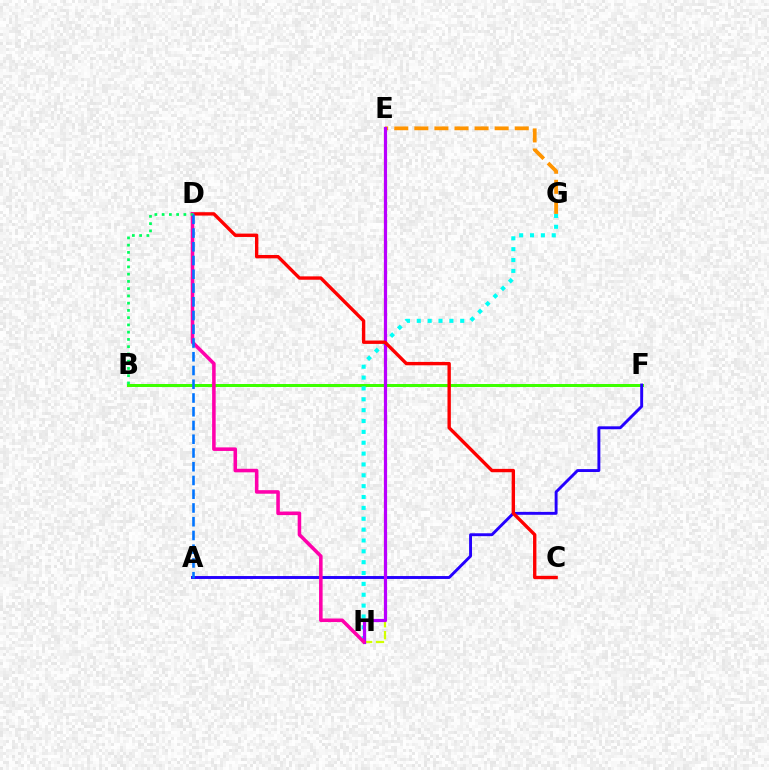{('E', 'H'): [{'color': '#d1ff00', 'line_style': 'dashed', 'thickness': 1.61}, {'color': '#b900ff', 'line_style': 'solid', 'thickness': 2.31}], ('B', 'F'): [{'color': '#3dff00', 'line_style': 'solid', 'thickness': 2.15}], ('G', 'H'): [{'color': '#00fff6', 'line_style': 'dotted', 'thickness': 2.95}], ('A', 'F'): [{'color': '#2500ff', 'line_style': 'solid', 'thickness': 2.09}], ('E', 'G'): [{'color': '#ff9400', 'line_style': 'dashed', 'thickness': 2.73}], ('C', 'D'): [{'color': '#ff0000', 'line_style': 'solid', 'thickness': 2.43}], ('D', 'H'): [{'color': '#ff00ac', 'line_style': 'solid', 'thickness': 2.56}], ('B', 'D'): [{'color': '#00ff5c', 'line_style': 'dotted', 'thickness': 1.97}], ('A', 'D'): [{'color': '#0074ff', 'line_style': 'dashed', 'thickness': 1.87}]}